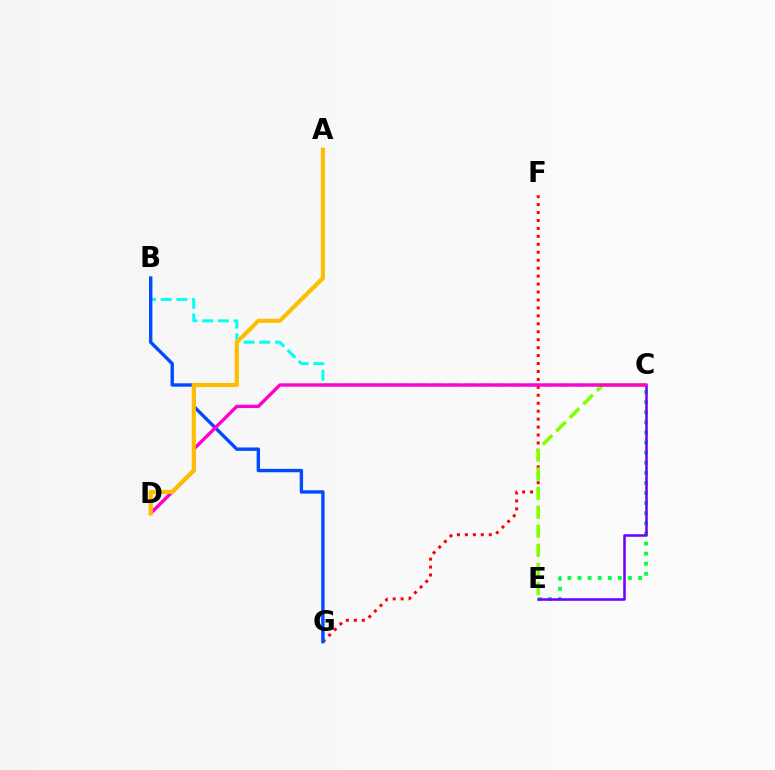{('B', 'C'): [{'color': '#00fff6', 'line_style': 'dashed', 'thickness': 2.13}], ('C', 'E'): [{'color': '#00ff39', 'line_style': 'dotted', 'thickness': 2.74}, {'color': '#84ff00', 'line_style': 'dashed', 'thickness': 2.59}, {'color': '#7200ff', 'line_style': 'solid', 'thickness': 1.84}], ('F', 'G'): [{'color': '#ff0000', 'line_style': 'dotted', 'thickness': 2.16}], ('B', 'G'): [{'color': '#004bff', 'line_style': 'solid', 'thickness': 2.44}], ('C', 'D'): [{'color': '#ff00cf', 'line_style': 'solid', 'thickness': 2.42}], ('A', 'D'): [{'color': '#ffbd00', 'line_style': 'solid', 'thickness': 2.97}]}